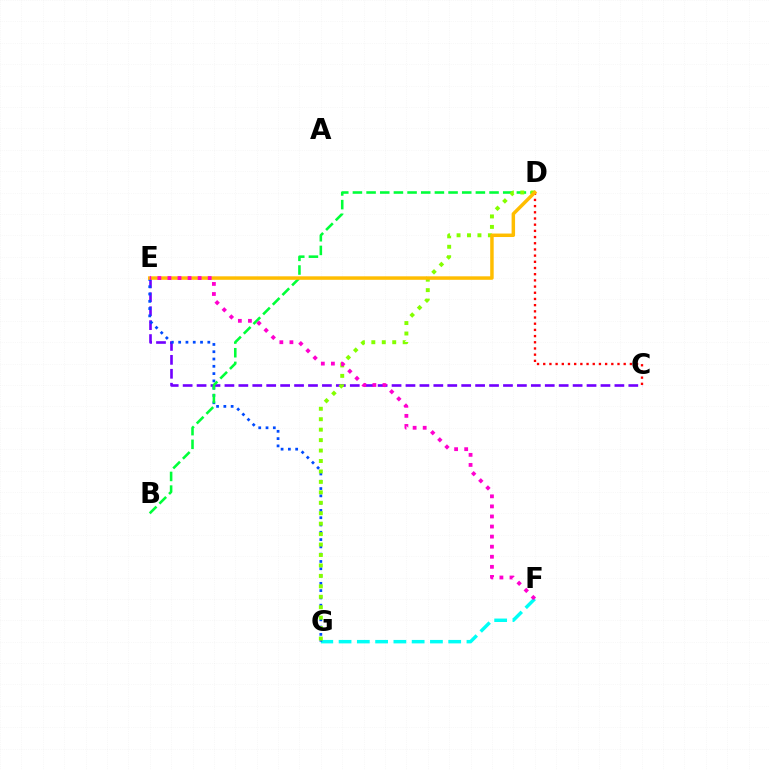{('F', 'G'): [{'color': '#00fff6', 'line_style': 'dashed', 'thickness': 2.48}], ('C', 'E'): [{'color': '#7200ff', 'line_style': 'dashed', 'thickness': 1.89}], ('E', 'G'): [{'color': '#004bff', 'line_style': 'dotted', 'thickness': 1.98}], ('B', 'D'): [{'color': '#00ff39', 'line_style': 'dashed', 'thickness': 1.86}], ('C', 'D'): [{'color': '#ff0000', 'line_style': 'dotted', 'thickness': 1.68}], ('D', 'G'): [{'color': '#84ff00', 'line_style': 'dotted', 'thickness': 2.84}], ('D', 'E'): [{'color': '#ffbd00', 'line_style': 'solid', 'thickness': 2.51}], ('E', 'F'): [{'color': '#ff00cf', 'line_style': 'dotted', 'thickness': 2.74}]}